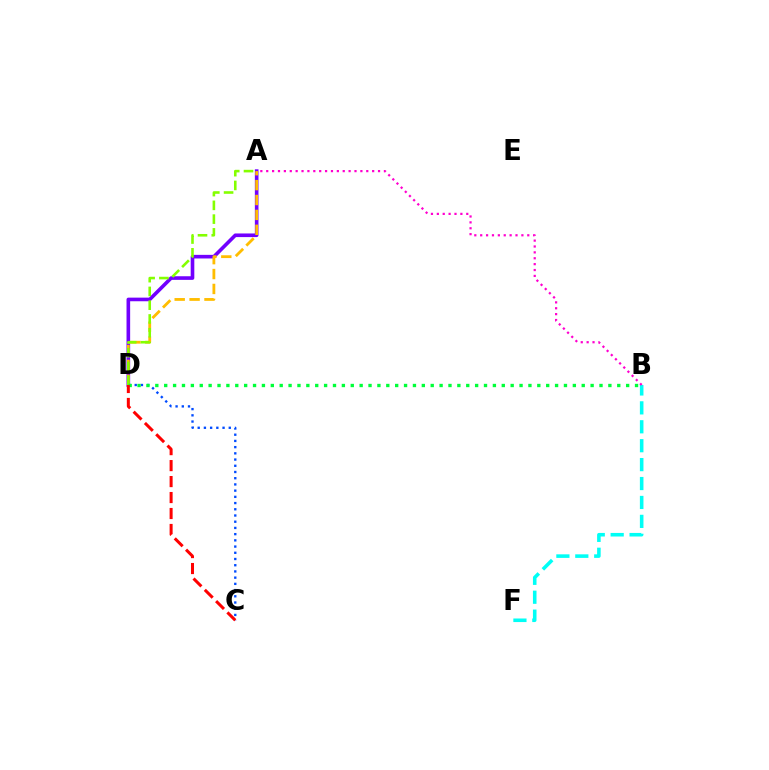{('A', 'D'): [{'color': '#7200ff', 'line_style': 'solid', 'thickness': 2.61}, {'color': '#ffbd00', 'line_style': 'dashed', 'thickness': 2.02}, {'color': '#84ff00', 'line_style': 'dashed', 'thickness': 1.87}], ('C', 'D'): [{'color': '#004bff', 'line_style': 'dotted', 'thickness': 1.69}, {'color': '#ff0000', 'line_style': 'dashed', 'thickness': 2.17}], ('B', 'F'): [{'color': '#00fff6', 'line_style': 'dashed', 'thickness': 2.57}], ('B', 'D'): [{'color': '#00ff39', 'line_style': 'dotted', 'thickness': 2.41}], ('A', 'B'): [{'color': '#ff00cf', 'line_style': 'dotted', 'thickness': 1.6}]}